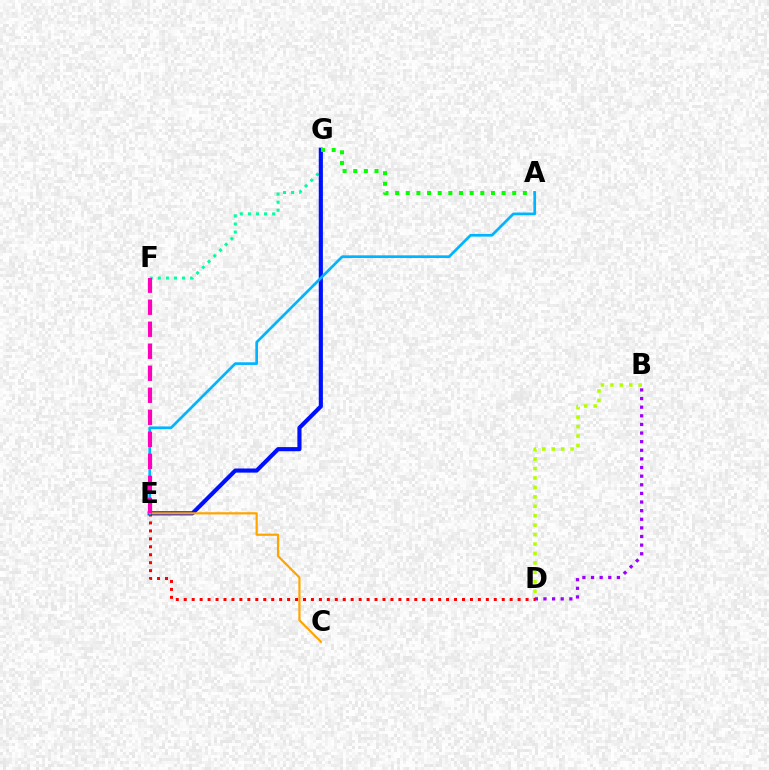{('B', 'D'): [{'color': '#b3ff00', 'line_style': 'dotted', 'thickness': 2.56}, {'color': '#9b00ff', 'line_style': 'dotted', 'thickness': 2.34}], ('F', 'G'): [{'color': '#00ff9d', 'line_style': 'dotted', 'thickness': 2.19}], ('E', 'G'): [{'color': '#0010ff', 'line_style': 'solid', 'thickness': 2.98}], ('C', 'E'): [{'color': '#ffa500', 'line_style': 'solid', 'thickness': 1.6}], ('D', 'E'): [{'color': '#ff0000', 'line_style': 'dotted', 'thickness': 2.16}], ('A', 'G'): [{'color': '#08ff00', 'line_style': 'dotted', 'thickness': 2.89}], ('A', 'E'): [{'color': '#00b5ff', 'line_style': 'solid', 'thickness': 1.94}], ('E', 'F'): [{'color': '#ff00bd', 'line_style': 'dashed', 'thickness': 2.99}]}